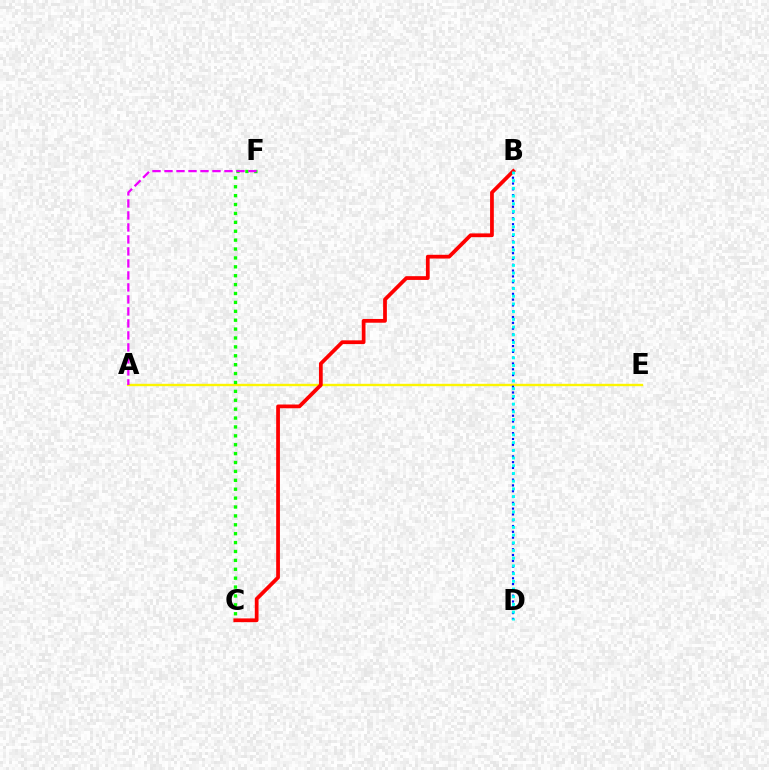{('A', 'E'): [{'color': '#fcf500', 'line_style': 'solid', 'thickness': 1.72}], ('B', 'D'): [{'color': '#0010ff', 'line_style': 'dotted', 'thickness': 1.58}, {'color': '#00fff6', 'line_style': 'dotted', 'thickness': 2.09}], ('C', 'F'): [{'color': '#08ff00', 'line_style': 'dotted', 'thickness': 2.42}], ('A', 'F'): [{'color': '#ee00ff', 'line_style': 'dashed', 'thickness': 1.63}], ('B', 'C'): [{'color': '#ff0000', 'line_style': 'solid', 'thickness': 2.7}]}